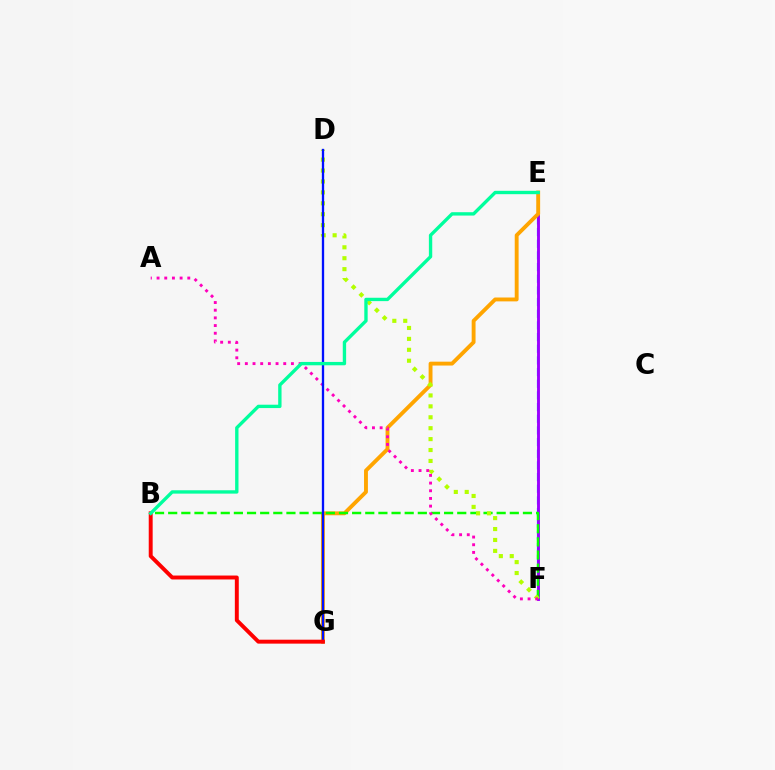{('E', 'F'): [{'color': '#00b5ff', 'line_style': 'dashed', 'thickness': 1.58}, {'color': '#9b00ff', 'line_style': 'solid', 'thickness': 2.08}], ('E', 'G'): [{'color': '#ffa500', 'line_style': 'solid', 'thickness': 2.79}], ('B', 'F'): [{'color': '#08ff00', 'line_style': 'dashed', 'thickness': 1.78}], ('D', 'F'): [{'color': '#b3ff00', 'line_style': 'dotted', 'thickness': 2.97}], ('A', 'F'): [{'color': '#ff00bd', 'line_style': 'dotted', 'thickness': 2.09}], ('D', 'G'): [{'color': '#0010ff', 'line_style': 'solid', 'thickness': 1.67}], ('B', 'G'): [{'color': '#ff0000', 'line_style': 'solid', 'thickness': 2.83}], ('B', 'E'): [{'color': '#00ff9d', 'line_style': 'solid', 'thickness': 2.42}]}